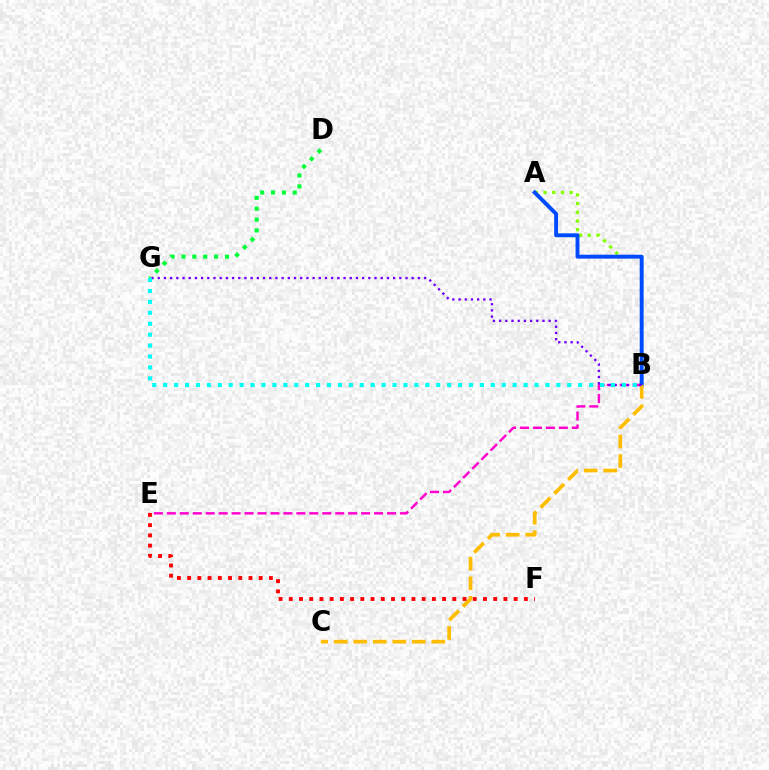{('D', 'G'): [{'color': '#00ff39', 'line_style': 'dotted', 'thickness': 2.95}], ('A', 'B'): [{'color': '#84ff00', 'line_style': 'dotted', 'thickness': 2.36}, {'color': '#004bff', 'line_style': 'solid', 'thickness': 2.81}], ('B', 'E'): [{'color': '#ff00cf', 'line_style': 'dashed', 'thickness': 1.76}], ('B', 'C'): [{'color': '#ffbd00', 'line_style': 'dashed', 'thickness': 2.65}], ('B', 'G'): [{'color': '#7200ff', 'line_style': 'dotted', 'thickness': 1.68}, {'color': '#00fff6', 'line_style': 'dotted', 'thickness': 2.97}], ('E', 'F'): [{'color': '#ff0000', 'line_style': 'dotted', 'thickness': 2.78}]}